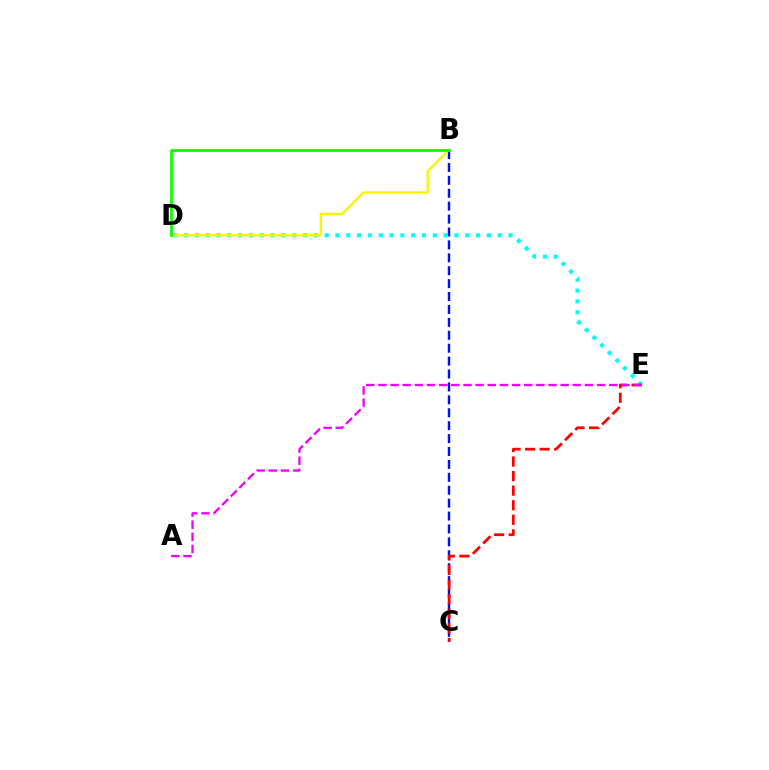{('D', 'E'): [{'color': '#00fff6', 'line_style': 'dotted', 'thickness': 2.94}], ('B', 'C'): [{'color': '#0010ff', 'line_style': 'dashed', 'thickness': 1.75}], ('B', 'D'): [{'color': '#fcf500', 'line_style': 'solid', 'thickness': 1.73}, {'color': '#08ff00', 'line_style': 'solid', 'thickness': 1.97}], ('C', 'E'): [{'color': '#ff0000', 'line_style': 'dashed', 'thickness': 1.98}], ('A', 'E'): [{'color': '#ee00ff', 'line_style': 'dashed', 'thickness': 1.65}]}